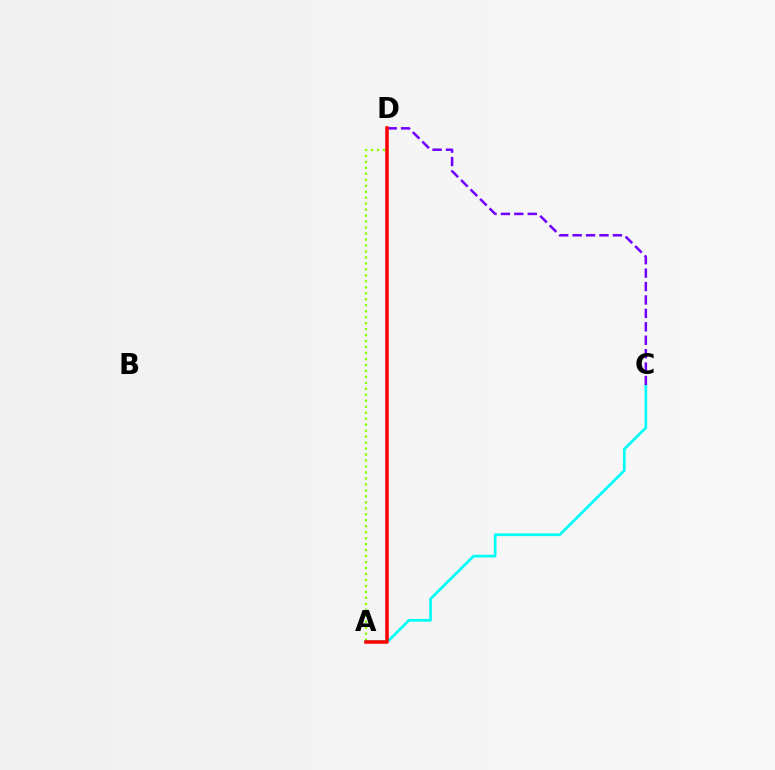{('A', 'D'): [{'color': '#84ff00', 'line_style': 'dotted', 'thickness': 1.62}, {'color': '#ff0000', 'line_style': 'solid', 'thickness': 2.53}], ('A', 'C'): [{'color': '#00fff6', 'line_style': 'solid', 'thickness': 1.94}], ('C', 'D'): [{'color': '#7200ff', 'line_style': 'dashed', 'thickness': 1.82}]}